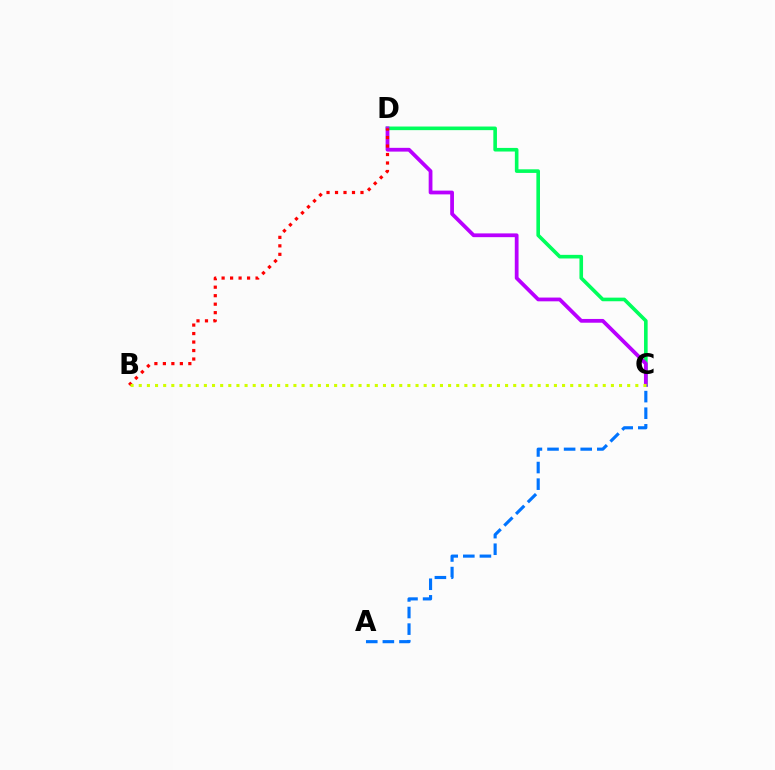{('C', 'D'): [{'color': '#00ff5c', 'line_style': 'solid', 'thickness': 2.6}, {'color': '#b900ff', 'line_style': 'solid', 'thickness': 2.71}], ('A', 'C'): [{'color': '#0074ff', 'line_style': 'dashed', 'thickness': 2.26}], ('B', 'D'): [{'color': '#ff0000', 'line_style': 'dotted', 'thickness': 2.31}], ('B', 'C'): [{'color': '#d1ff00', 'line_style': 'dotted', 'thickness': 2.21}]}